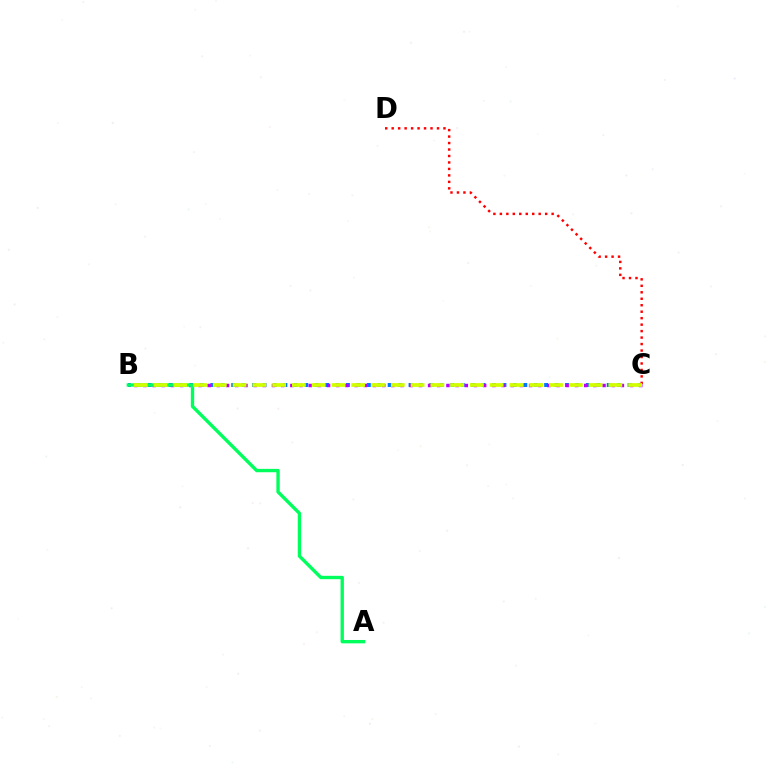{('B', 'C'): [{'color': '#0074ff', 'line_style': 'dotted', 'thickness': 2.83}, {'color': '#b900ff', 'line_style': 'dotted', 'thickness': 2.49}, {'color': '#d1ff00', 'line_style': 'dashed', 'thickness': 2.69}], ('A', 'B'): [{'color': '#00ff5c', 'line_style': 'solid', 'thickness': 2.42}], ('C', 'D'): [{'color': '#ff0000', 'line_style': 'dotted', 'thickness': 1.76}]}